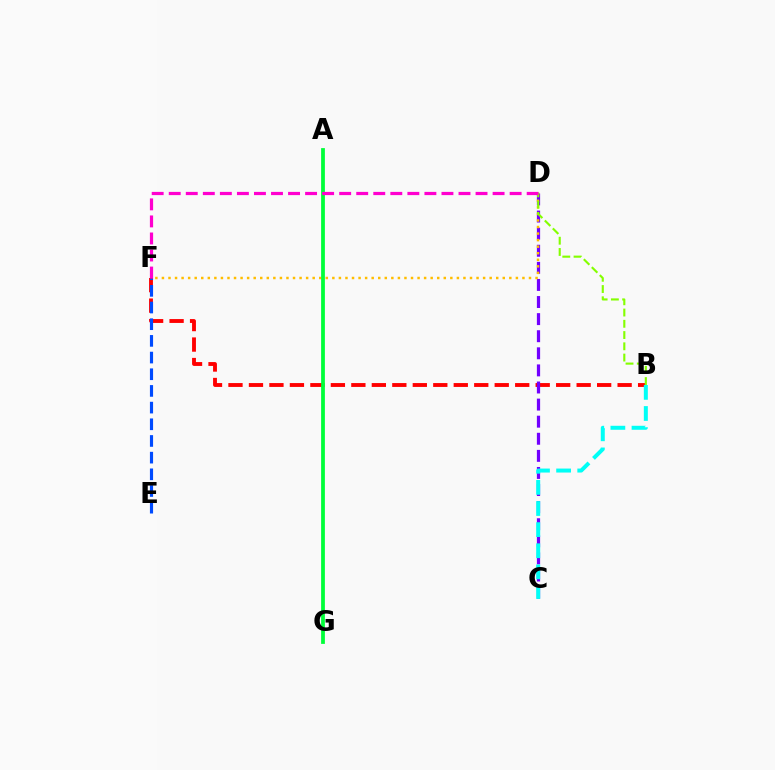{('B', 'F'): [{'color': '#ff0000', 'line_style': 'dashed', 'thickness': 2.78}], ('C', 'D'): [{'color': '#7200ff', 'line_style': 'dashed', 'thickness': 2.32}], ('D', 'F'): [{'color': '#ffbd00', 'line_style': 'dotted', 'thickness': 1.78}, {'color': '#ff00cf', 'line_style': 'dashed', 'thickness': 2.32}], ('E', 'F'): [{'color': '#004bff', 'line_style': 'dashed', 'thickness': 2.27}], ('B', 'C'): [{'color': '#00fff6', 'line_style': 'dashed', 'thickness': 2.87}], ('B', 'D'): [{'color': '#84ff00', 'line_style': 'dashed', 'thickness': 1.53}], ('A', 'G'): [{'color': '#00ff39', 'line_style': 'solid', 'thickness': 2.72}]}